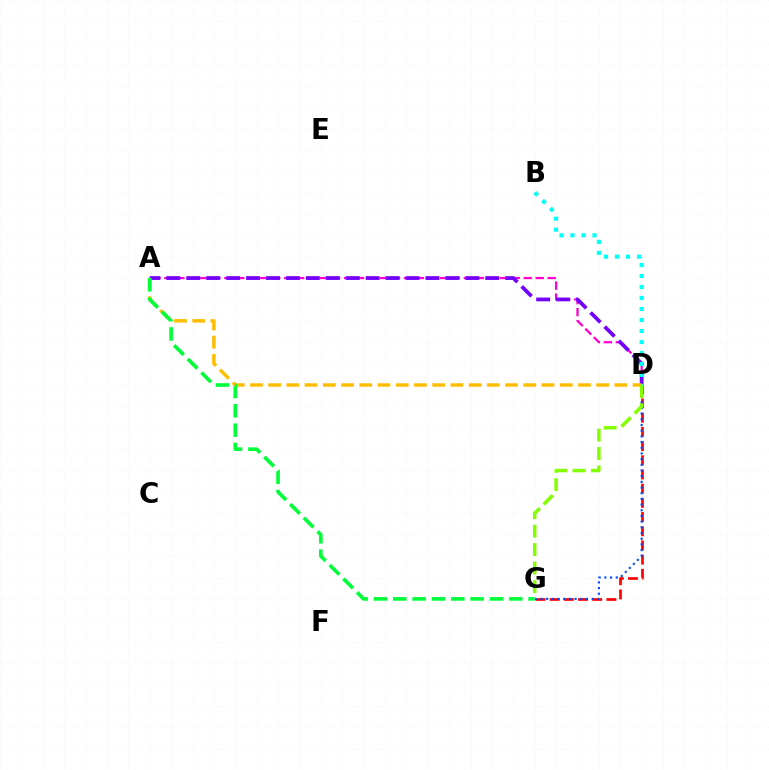{('D', 'G'): [{'color': '#ff0000', 'line_style': 'dashed', 'thickness': 1.93}, {'color': '#004bff', 'line_style': 'dotted', 'thickness': 1.54}, {'color': '#84ff00', 'line_style': 'dashed', 'thickness': 2.51}], ('A', 'D'): [{'color': '#ff00cf', 'line_style': 'dashed', 'thickness': 1.63}, {'color': '#7200ff', 'line_style': 'dashed', 'thickness': 2.71}, {'color': '#ffbd00', 'line_style': 'dashed', 'thickness': 2.48}], ('B', 'D'): [{'color': '#00fff6', 'line_style': 'dotted', 'thickness': 2.99}], ('A', 'G'): [{'color': '#00ff39', 'line_style': 'dashed', 'thickness': 2.63}]}